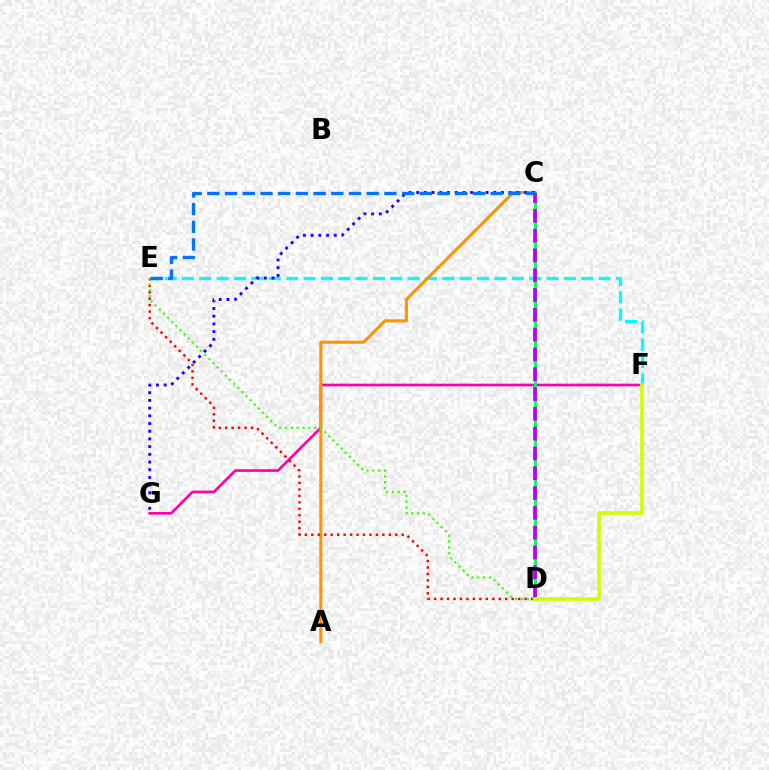{('F', 'G'): [{'color': '#ff00ac', 'line_style': 'solid', 'thickness': 1.93}], ('E', 'F'): [{'color': '#00fff6', 'line_style': 'dashed', 'thickness': 2.36}], ('A', 'C'): [{'color': '#ff9400', 'line_style': 'solid', 'thickness': 2.23}], ('D', 'E'): [{'color': '#ff0000', 'line_style': 'dotted', 'thickness': 1.76}, {'color': '#3dff00', 'line_style': 'dotted', 'thickness': 1.59}], ('C', 'D'): [{'color': '#00ff5c', 'line_style': 'solid', 'thickness': 2.08}, {'color': '#b900ff', 'line_style': 'dashed', 'thickness': 2.69}], ('C', 'G'): [{'color': '#2500ff', 'line_style': 'dotted', 'thickness': 2.09}], ('C', 'E'): [{'color': '#0074ff', 'line_style': 'dashed', 'thickness': 2.41}], ('D', 'F'): [{'color': '#d1ff00', 'line_style': 'solid', 'thickness': 2.62}]}